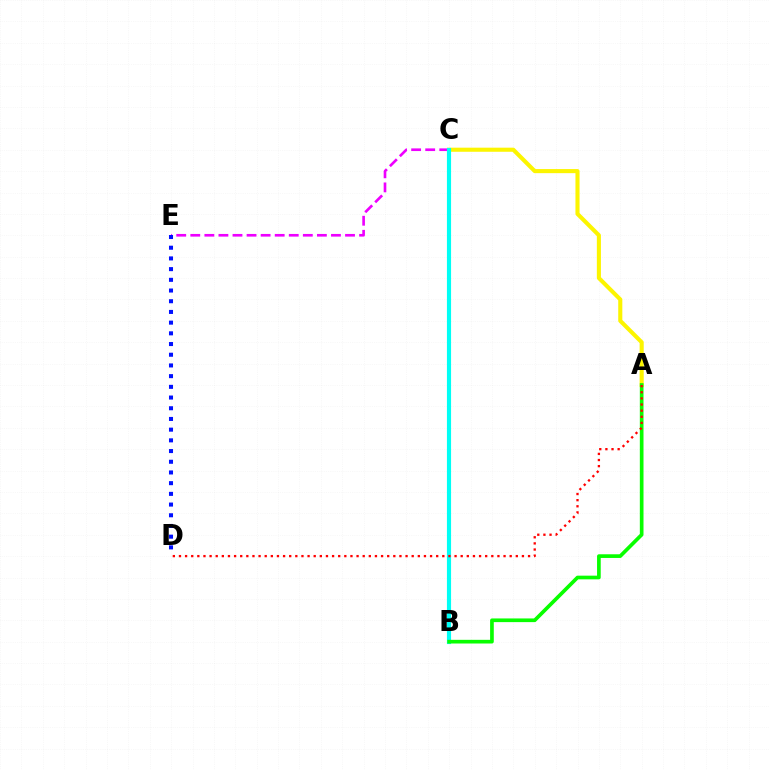{('A', 'C'): [{'color': '#fcf500', 'line_style': 'solid', 'thickness': 2.95}], ('C', 'E'): [{'color': '#ee00ff', 'line_style': 'dashed', 'thickness': 1.91}], ('D', 'E'): [{'color': '#0010ff', 'line_style': 'dotted', 'thickness': 2.91}], ('B', 'C'): [{'color': '#00fff6', 'line_style': 'solid', 'thickness': 2.98}], ('A', 'B'): [{'color': '#08ff00', 'line_style': 'solid', 'thickness': 2.65}], ('A', 'D'): [{'color': '#ff0000', 'line_style': 'dotted', 'thickness': 1.66}]}